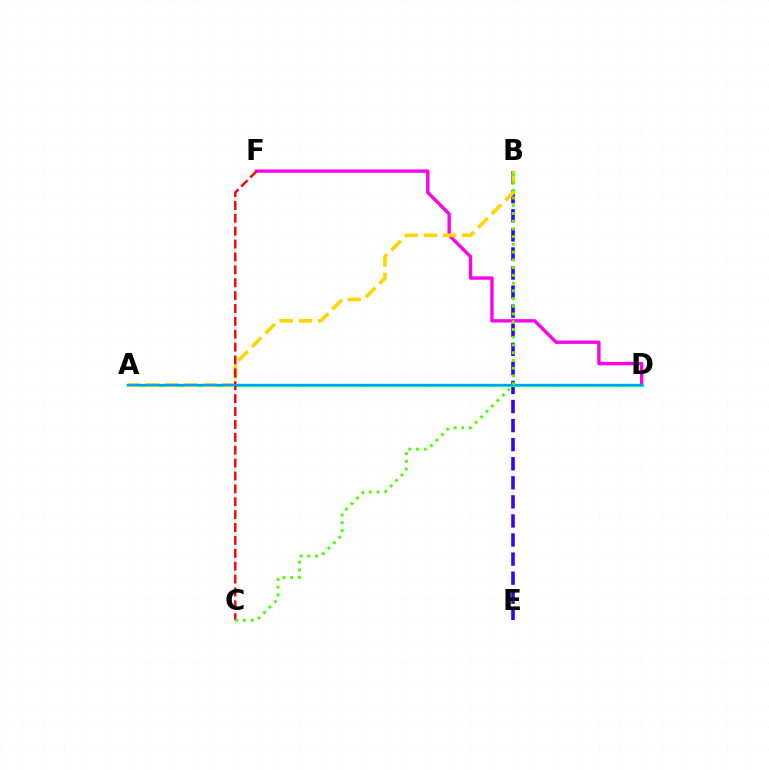{('B', 'E'): [{'color': '#3700ff', 'line_style': 'dashed', 'thickness': 2.59}], ('D', 'F'): [{'color': '#ff00ed', 'line_style': 'solid', 'thickness': 2.42}], ('A', 'D'): [{'color': '#00ff86', 'line_style': 'solid', 'thickness': 2.24}, {'color': '#009eff', 'line_style': 'solid', 'thickness': 1.64}], ('A', 'B'): [{'color': '#ffd500', 'line_style': 'dashed', 'thickness': 2.61}], ('C', 'F'): [{'color': '#ff0000', 'line_style': 'dashed', 'thickness': 1.75}], ('B', 'C'): [{'color': '#4fff00', 'line_style': 'dotted', 'thickness': 2.1}]}